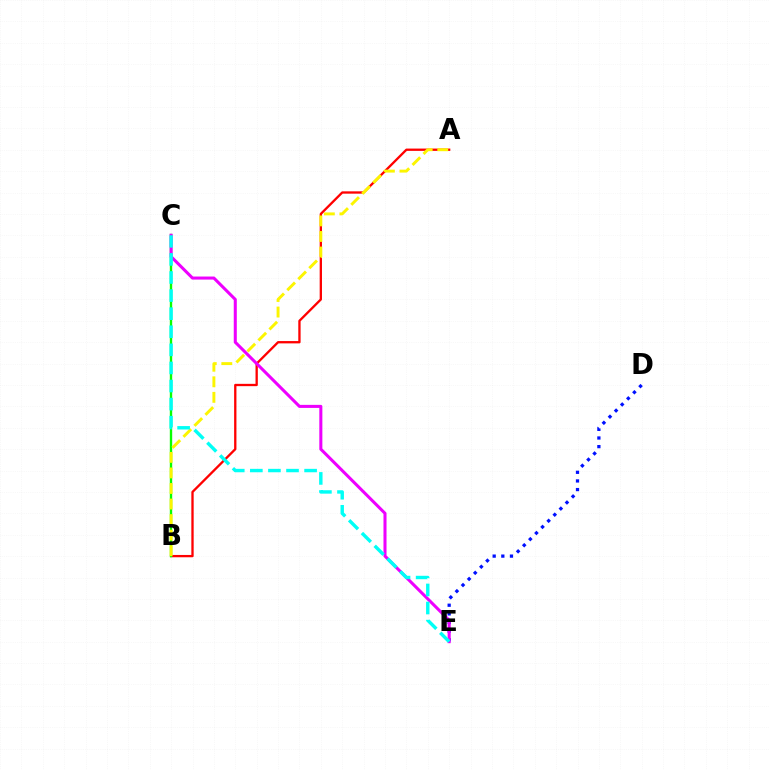{('D', 'E'): [{'color': '#0010ff', 'line_style': 'dotted', 'thickness': 2.35}], ('A', 'B'): [{'color': '#ff0000', 'line_style': 'solid', 'thickness': 1.66}, {'color': '#fcf500', 'line_style': 'dashed', 'thickness': 2.11}], ('B', 'C'): [{'color': '#08ff00', 'line_style': 'solid', 'thickness': 1.71}], ('C', 'E'): [{'color': '#ee00ff', 'line_style': 'solid', 'thickness': 2.2}, {'color': '#00fff6', 'line_style': 'dashed', 'thickness': 2.46}]}